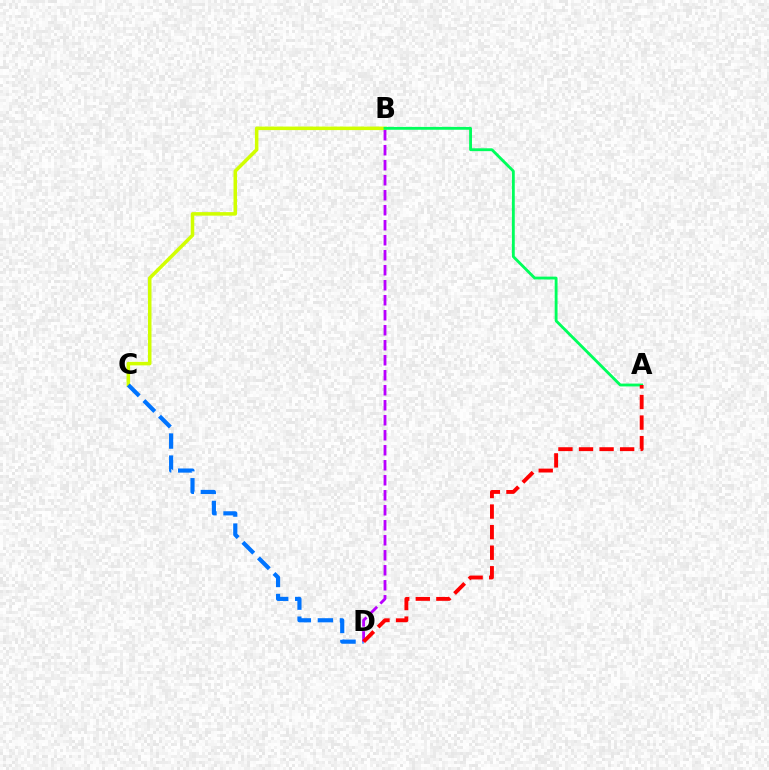{('B', 'C'): [{'color': '#d1ff00', 'line_style': 'solid', 'thickness': 2.54}], ('A', 'B'): [{'color': '#00ff5c', 'line_style': 'solid', 'thickness': 2.05}], ('C', 'D'): [{'color': '#0074ff', 'line_style': 'dashed', 'thickness': 2.99}], ('B', 'D'): [{'color': '#b900ff', 'line_style': 'dashed', 'thickness': 2.04}], ('A', 'D'): [{'color': '#ff0000', 'line_style': 'dashed', 'thickness': 2.79}]}